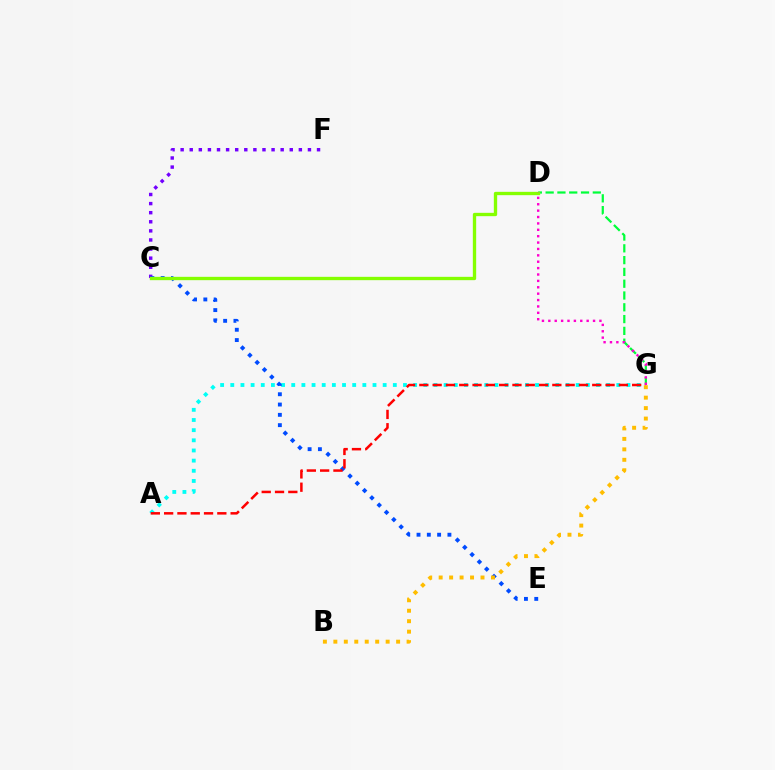{('C', 'F'): [{'color': '#7200ff', 'line_style': 'dotted', 'thickness': 2.47}], ('A', 'G'): [{'color': '#00fff6', 'line_style': 'dotted', 'thickness': 2.76}, {'color': '#ff0000', 'line_style': 'dashed', 'thickness': 1.81}], ('D', 'G'): [{'color': '#00ff39', 'line_style': 'dashed', 'thickness': 1.6}, {'color': '#ff00cf', 'line_style': 'dotted', 'thickness': 1.74}], ('C', 'E'): [{'color': '#004bff', 'line_style': 'dotted', 'thickness': 2.8}], ('B', 'G'): [{'color': '#ffbd00', 'line_style': 'dotted', 'thickness': 2.84}], ('C', 'D'): [{'color': '#84ff00', 'line_style': 'solid', 'thickness': 2.4}]}